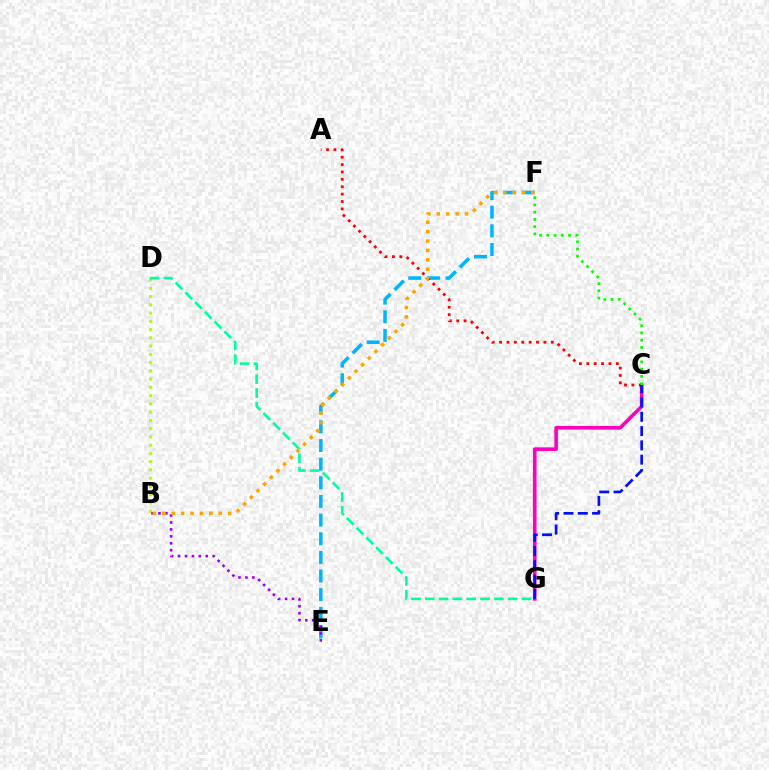{('E', 'F'): [{'color': '#00b5ff', 'line_style': 'dashed', 'thickness': 2.53}], ('B', 'D'): [{'color': '#b3ff00', 'line_style': 'dotted', 'thickness': 2.24}], ('B', 'E'): [{'color': '#9b00ff', 'line_style': 'dotted', 'thickness': 1.88}], ('D', 'G'): [{'color': '#00ff9d', 'line_style': 'dashed', 'thickness': 1.88}], ('C', 'G'): [{'color': '#ff00bd', 'line_style': 'solid', 'thickness': 2.61}, {'color': '#0010ff', 'line_style': 'dashed', 'thickness': 1.94}], ('A', 'C'): [{'color': '#ff0000', 'line_style': 'dotted', 'thickness': 2.01}], ('B', 'F'): [{'color': '#ffa500', 'line_style': 'dotted', 'thickness': 2.56}], ('C', 'F'): [{'color': '#08ff00', 'line_style': 'dotted', 'thickness': 1.97}]}